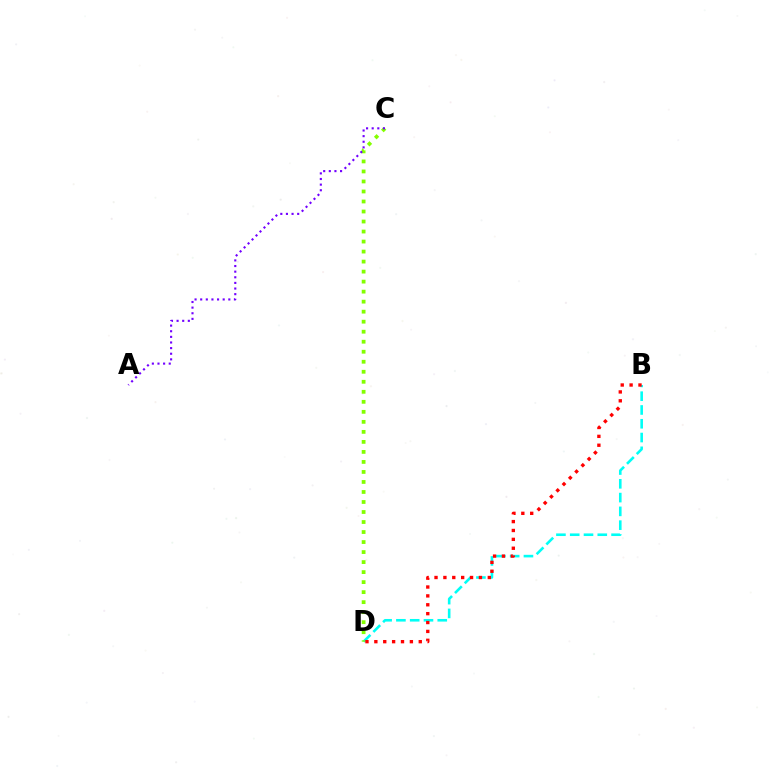{('B', 'D'): [{'color': '#00fff6', 'line_style': 'dashed', 'thickness': 1.87}, {'color': '#ff0000', 'line_style': 'dotted', 'thickness': 2.41}], ('C', 'D'): [{'color': '#84ff00', 'line_style': 'dotted', 'thickness': 2.72}], ('A', 'C'): [{'color': '#7200ff', 'line_style': 'dotted', 'thickness': 1.53}]}